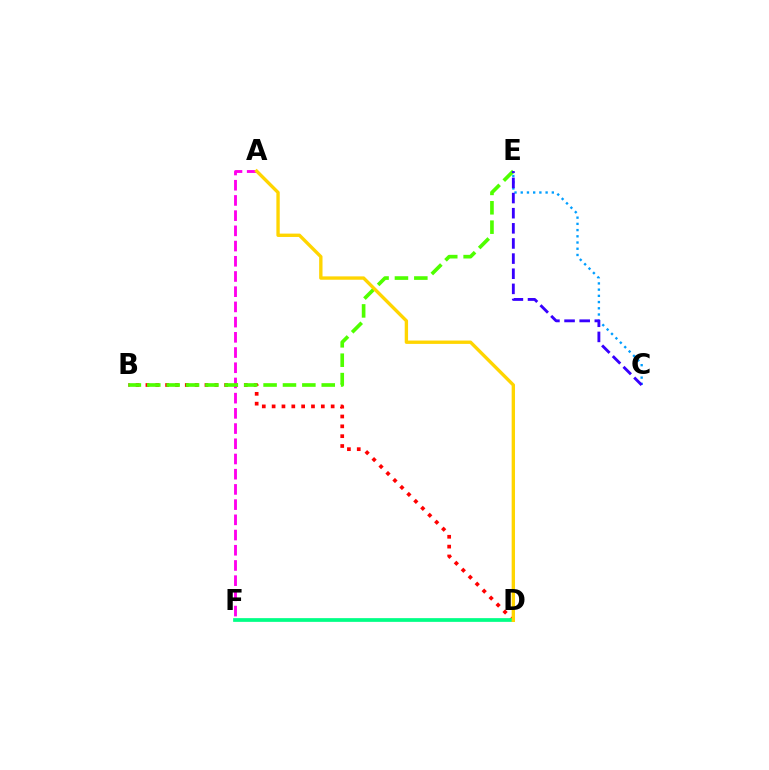{('C', 'E'): [{'color': '#009eff', 'line_style': 'dotted', 'thickness': 1.69}, {'color': '#3700ff', 'line_style': 'dashed', 'thickness': 2.06}], ('B', 'D'): [{'color': '#ff0000', 'line_style': 'dotted', 'thickness': 2.67}], ('A', 'F'): [{'color': '#ff00ed', 'line_style': 'dashed', 'thickness': 2.07}], ('B', 'E'): [{'color': '#4fff00', 'line_style': 'dashed', 'thickness': 2.63}], ('D', 'F'): [{'color': '#00ff86', 'line_style': 'solid', 'thickness': 2.69}], ('A', 'D'): [{'color': '#ffd500', 'line_style': 'solid', 'thickness': 2.42}]}